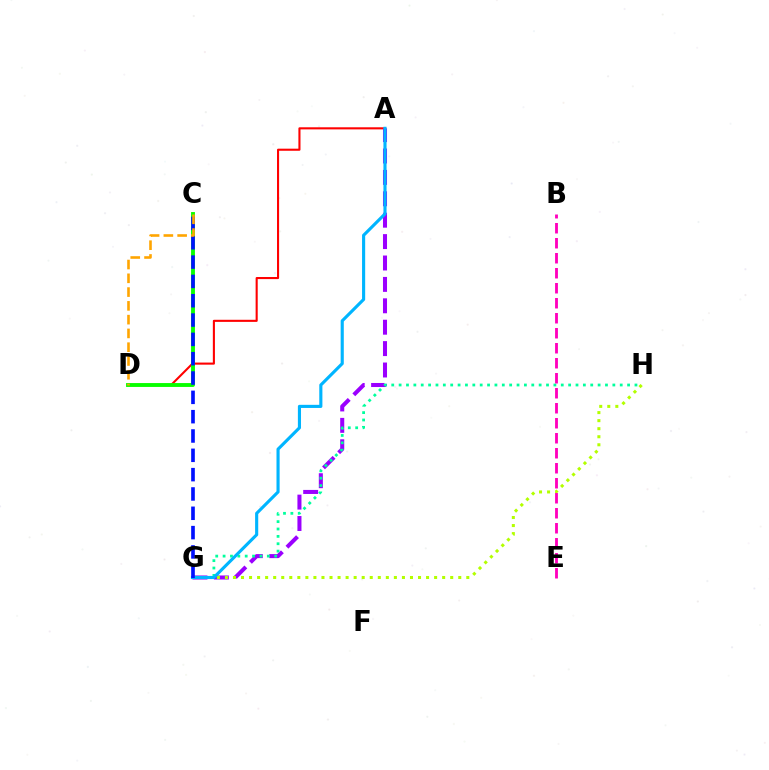{('A', 'D'): [{'color': '#ff0000', 'line_style': 'solid', 'thickness': 1.51}], ('A', 'G'): [{'color': '#9b00ff', 'line_style': 'dashed', 'thickness': 2.91}, {'color': '#00b5ff', 'line_style': 'solid', 'thickness': 2.25}], ('C', 'D'): [{'color': '#08ff00', 'line_style': 'solid', 'thickness': 2.79}, {'color': '#ffa500', 'line_style': 'dashed', 'thickness': 1.87}], ('G', 'H'): [{'color': '#00ff9d', 'line_style': 'dotted', 'thickness': 2.0}, {'color': '#b3ff00', 'line_style': 'dotted', 'thickness': 2.19}], ('B', 'E'): [{'color': '#ff00bd', 'line_style': 'dashed', 'thickness': 2.04}], ('C', 'G'): [{'color': '#0010ff', 'line_style': 'dashed', 'thickness': 2.63}]}